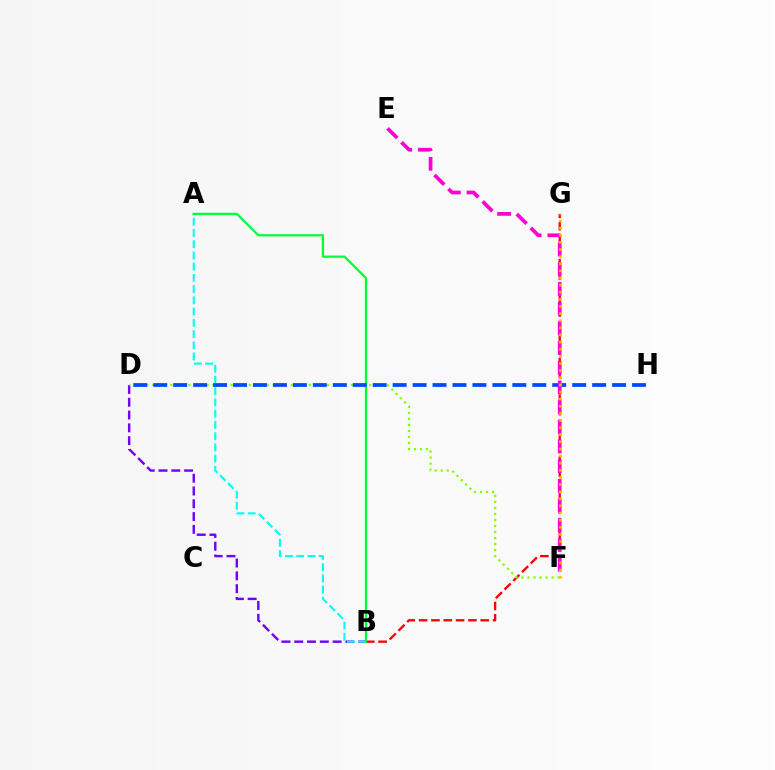{('B', 'G'): [{'color': '#ff0000', 'line_style': 'dashed', 'thickness': 1.68}], ('B', 'D'): [{'color': '#7200ff', 'line_style': 'dashed', 'thickness': 1.74}], ('A', 'B'): [{'color': '#00fff6', 'line_style': 'dashed', 'thickness': 1.53}, {'color': '#00ff39', 'line_style': 'solid', 'thickness': 1.61}], ('D', 'F'): [{'color': '#84ff00', 'line_style': 'dotted', 'thickness': 1.64}], ('D', 'H'): [{'color': '#004bff', 'line_style': 'dashed', 'thickness': 2.71}], ('E', 'F'): [{'color': '#ff00cf', 'line_style': 'dashed', 'thickness': 2.68}], ('F', 'G'): [{'color': '#ffbd00', 'line_style': 'dotted', 'thickness': 1.94}]}